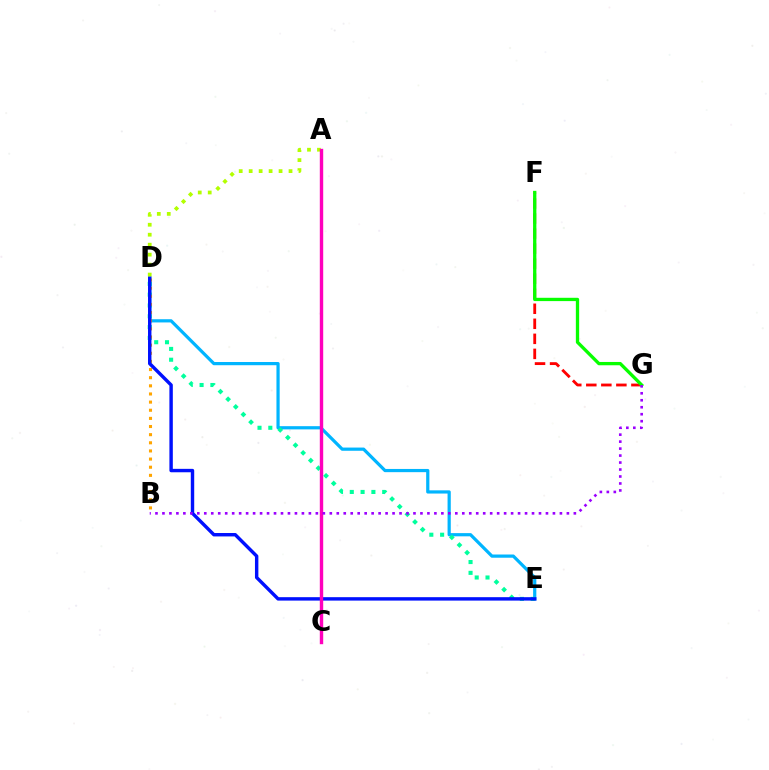{('F', 'G'): [{'color': '#ff0000', 'line_style': 'dashed', 'thickness': 2.04}, {'color': '#08ff00', 'line_style': 'solid', 'thickness': 2.38}], ('D', 'E'): [{'color': '#00b5ff', 'line_style': 'solid', 'thickness': 2.31}, {'color': '#00ff9d', 'line_style': 'dotted', 'thickness': 2.94}, {'color': '#0010ff', 'line_style': 'solid', 'thickness': 2.46}], ('B', 'D'): [{'color': '#ffa500', 'line_style': 'dotted', 'thickness': 2.21}], ('A', 'D'): [{'color': '#b3ff00', 'line_style': 'dotted', 'thickness': 2.71}], ('A', 'C'): [{'color': '#ff00bd', 'line_style': 'solid', 'thickness': 2.45}], ('B', 'G'): [{'color': '#9b00ff', 'line_style': 'dotted', 'thickness': 1.89}]}